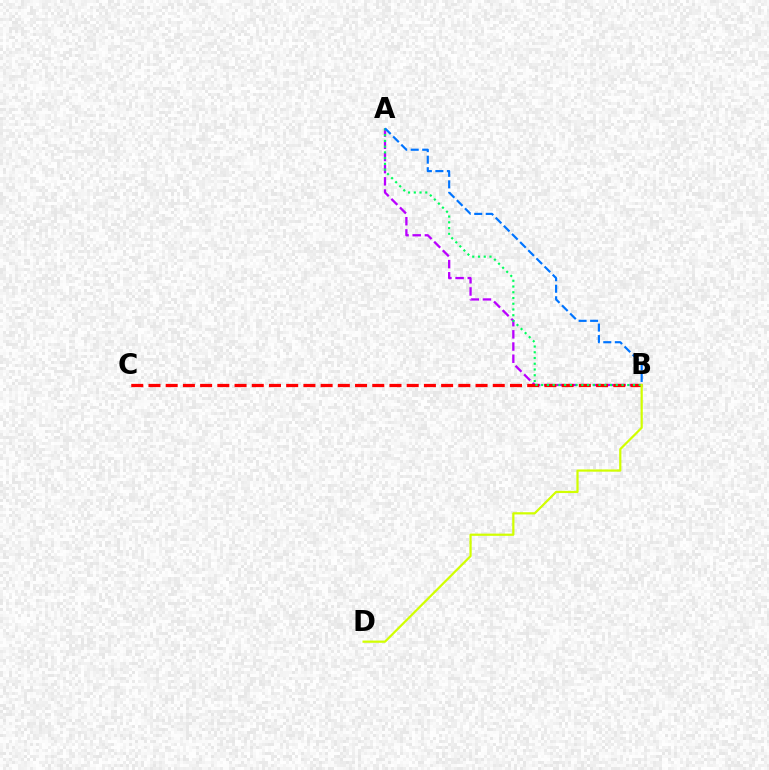{('A', 'B'): [{'color': '#b900ff', 'line_style': 'dashed', 'thickness': 1.66}, {'color': '#00ff5c', 'line_style': 'dotted', 'thickness': 1.56}, {'color': '#0074ff', 'line_style': 'dashed', 'thickness': 1.56}], ('B', 'C'): [{'color': '#ff0000', 'line_style': 'dashed', 'thickness': 2.34}], ('B', 'D'): [{'color': '#d1ff00', 'line_style': 'solid', 'thickness': 1.6}]}